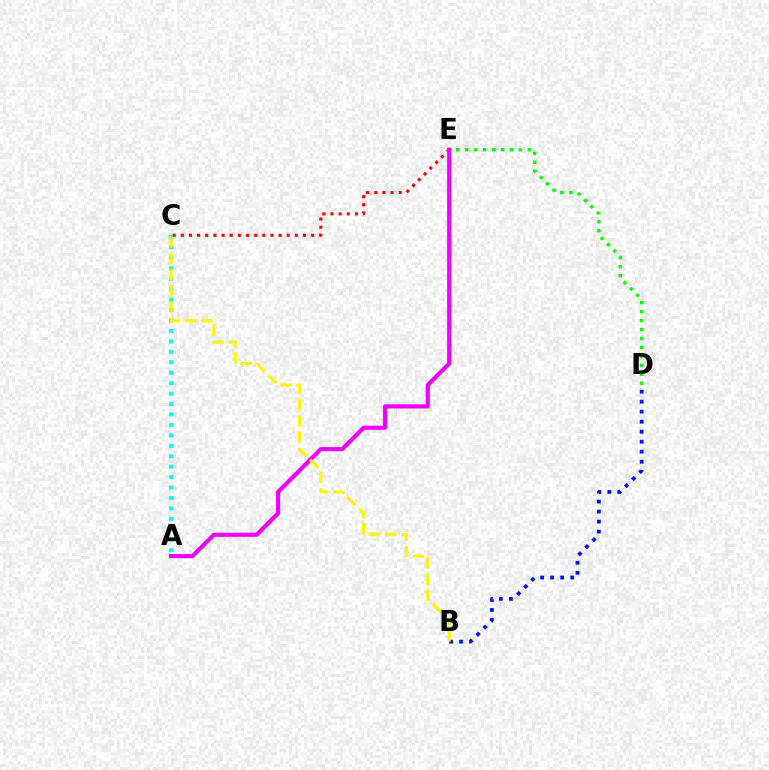{('B', 'D'): [{'color': '#0010ff', 'line_style': 'dotted', 'thickness': 2.72}], ('C', 'E'): [{'color': '#ff0000', 'line_style': 'dotted', 'thickness': 2.21}], ('D', 'E'): [{'color': '#08ff00', 'line_style': 'dotted', 'thickness': 2.44}], ('A', 'E'): [{'color': '#ee00ff', 'line_style': 'solid', 'thickness': 2.98}], ('A', 'C'): [{'color': '#00fff6', 'line_style': 'dotted', 'thickness': 2.84}], ('B', 'C'): [{'color': '#fcf500', 'line_style': 'dashed', 'thickness': 2.22}]}